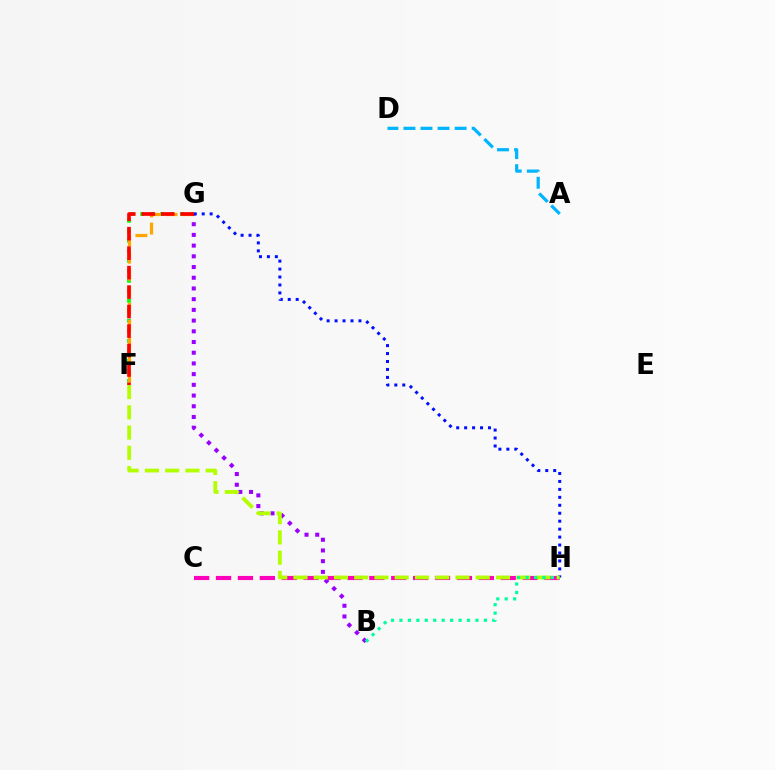{('C', 'H'): [{'color': '#ff00bd', 'line_style': 'dashed', 'thickness': 2.97}], ('F', 'G'): [{'color': '#08ff00', 'line_style': 'dotted', 'thickness': 2.72}, {'color': '#ffa500', 'line_style': 'dashed', 'thickness': 2.31}, {'color': '#ff0000', 'line_style': 'dashed', 'thickness': 2.65}], ('B', 'G'): [{'color': '#9b00ff', 'line_style': 'dotted', 'thickness': 2.91}], ('G', 'H'): [{'color': '#0010ff', 'line_style': 'dotted', 'thickness': 2.16}], ('F', 'H'): [{'color': '#b3ff00', 'line_style': 'dashed', 'thickness': 2.75}], ('A', 'D'): [{'color': '#00b5ff', 'line_style': 'dashed', 'thickness': 2.32}], ('B', 'H'): [{'color': '#00ff9d', 'line_style': 'dotted', 'thickness': 2.29}]}